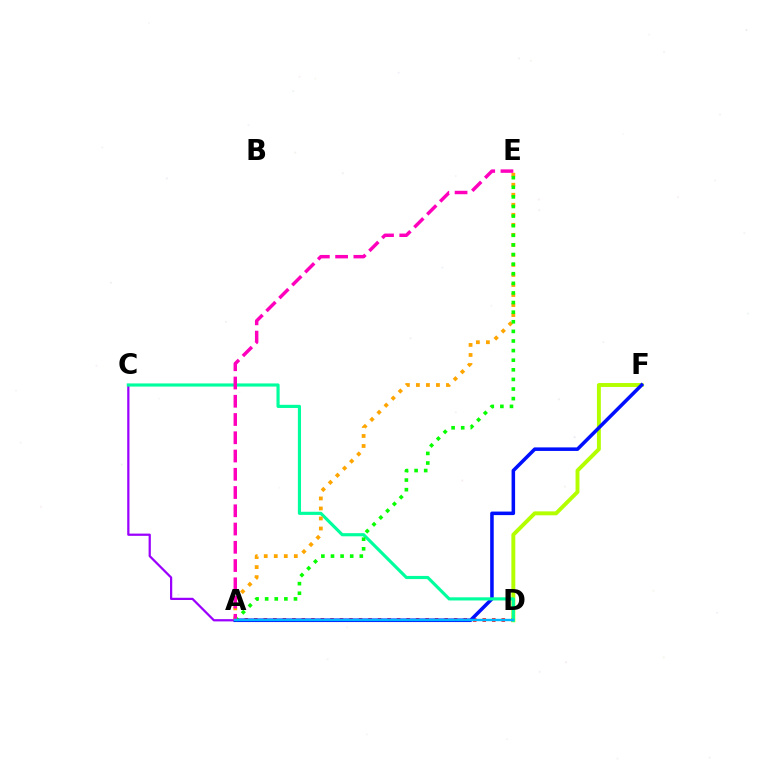{('A', 'D'): [{'color': '#ff0000', 'line_style': 'dotted', 'thickness': 2.59}, {'color': '#00b5ff', 'line_style': 'solid', 'thickness': 1.72}], ('D', 'F'): [{'color': '#b3ff00', 'line_style': 'solid', 'thickness': 2.83}], ('A', 'C'): [{'color': '#9b00ff', 'line_style': 'solid', 'thickness': 1.61}], ('A', 'F'): [{'color': '#0010ff', 'line_style': 'solid', 'thickness': 2.55}], ('C', 'D'): [{'color': '#00ff9d', 'line_style': 'solid', 'thickness': 2.27}], ('A', 'E'): [{'color': '#ffa500', 'line_style': 'dotted', 'thickness': 2.72}, {'color': '#08ff00', 'line_style': 'dotted', 'thickness': 2.61}, {'color': '#ff00bd', 'line_style': 'dashed', 'thickness': 2.48}]}